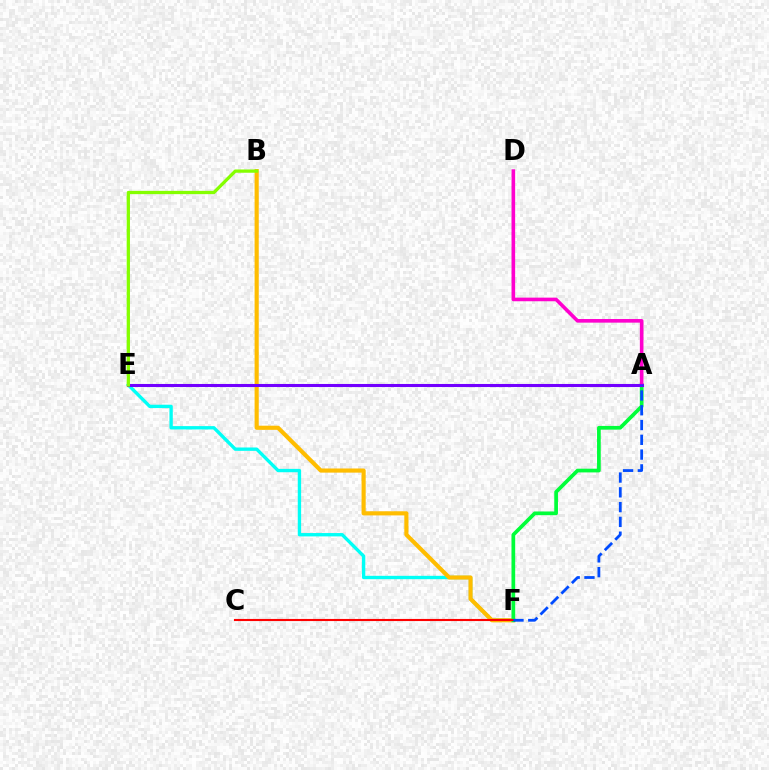{('E', 'F'): [{'color': '#00fff6', 'line_style': 'solid', 'thickness': 2.41}], ('B', 'F'): [{'color': '#ffbd00', 'line_style': 'solid', 'thickness': 2.98}], ('A', 'F'): [{'color': '#00ff39', 'line_style': 'solid', 'thickness': 2.67}, {'color': '#004bff', 'line_style': 'dashed', 'thickness': 2.01}], ('A', 'D'): [{'color': '#ff00cf', 'line_style': 'solid', 'thickness': 2.6}], ('A', 'E'): [{'color': '#7200ff', 'line_style': 'solid', 'thickness': 2.2}], ('C', 'F'): [{'color': '#ff0000', 'line_style': 'solid', 'thickness': 1.52}], ('B', 'E'): [{'color': '#84ff00', 'line_style': 'solid', 'thickness': 2.36}]}